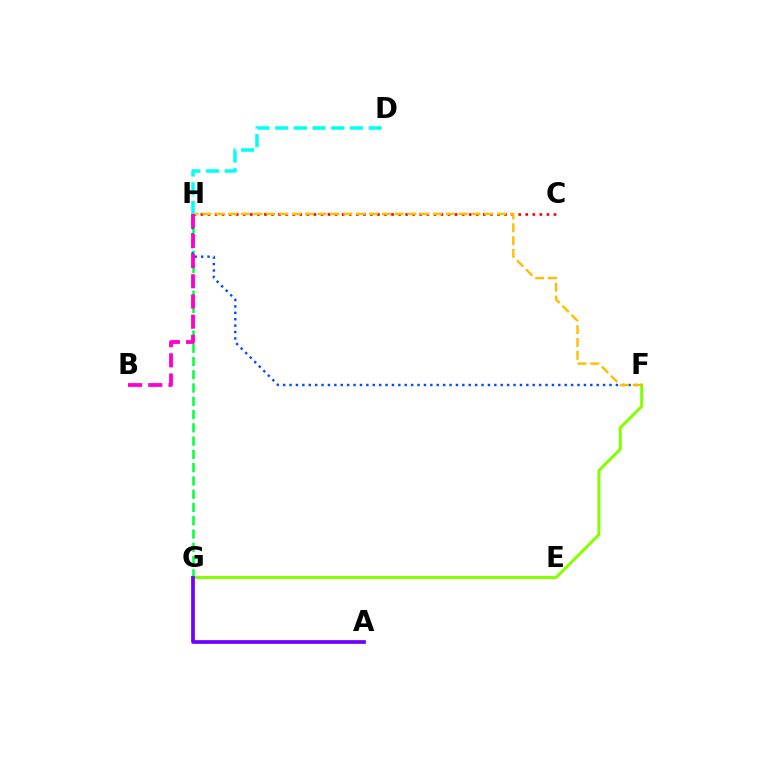{('C', 'H'): [{'color': '#ff0000', 'line_style': 'dotted', 'thickness': 1.92}], ('F', 'G'): [{'color': '#84ff00', 'line_style': 'solid', 'thickness': 2.16}], ('G', 'H'): [{'color': '#00ff39', 'line_style': 'dashed', 'thickness': 1.8}], ('F', 'H'): [{'color': '#004bff', 'line_style': 'dotted', 'thickness': 1.74}, {'color': '#ffbd00', 'line_style': 'dashed', 'thickness': 1.74}], ('A', 'G'): [{'color': '#7200ff', 'line_style': 'solid', 'thickness': 2.68}], ('B', 'H'): [{'color': '#ff00cf', 'line_style': 'dashed', 'thickness': 2.75}], ('D', 'H'): [{'color': '#00fff6', 'line_style': 'dashed', 'thickness': 2.54}]}